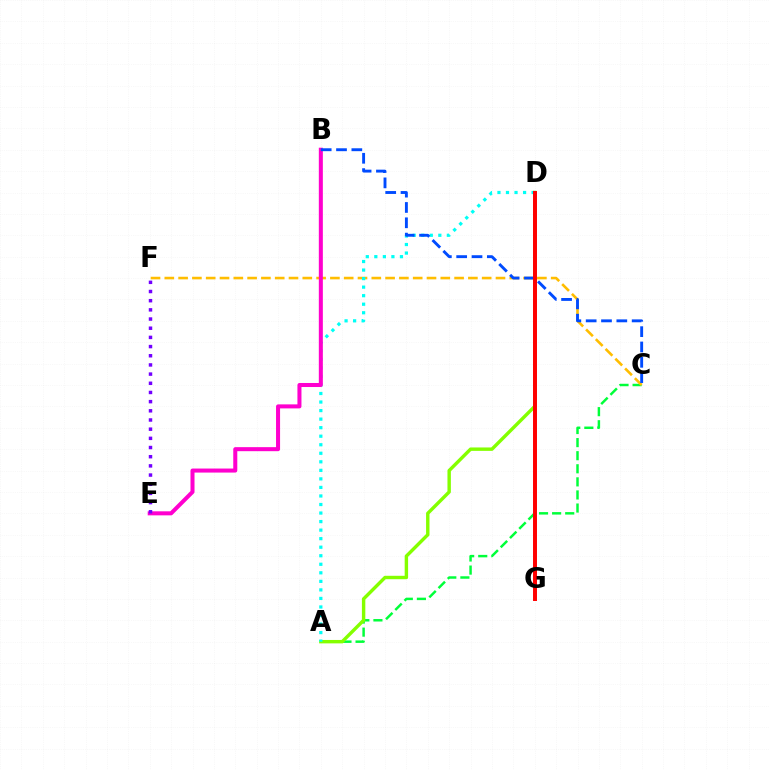{('A', 'C'): [{'color': '#00ff39', 'line_style': 'dashed', 'thickness': 1.78}], ('C', 'F'): [{'color': '#ffbd00', 'line_style': 'dashed', 'thickness': 1.87}], ('A', 'D'): [{'color': '#84ff00', 'line_style': 'solid', 'thickness': 2.46}, {'color': '#00fff6', 'line_style': 'dotted', 'thickness': 2.32}], ('B', 'E'): [{'color': '#ff00cf', 'line_style': 'solid', 'thickness': 2.9}], ('B', 'C'): [{'color': '#004bff', 'line_style': 'dashed', 'thickness': 2.08}], ('D', 'G'): [{'color': '#ff0000', 'line_style': 'solid', 'thickness': 2.85}], ('E', 'F'): [{'color': '#7200ff', 'line_style': 'dotted', 'thickness': 2.49}]}